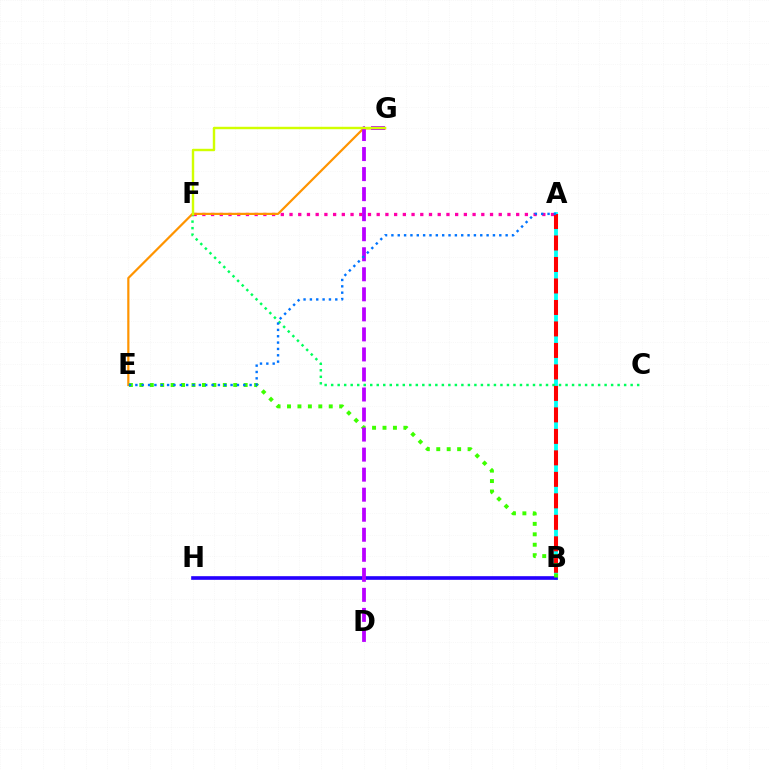{('A', 'B'): [{'color': '#00fff6', 'line_style': 'solid', 'thickness': 2.75}, {'color': '#ff0000', 'line_style': 'dashed', 'thickness': 2.92}], ('A', 'F'): [{'color': '#ff00ac', 'line_style': 'dotted', 'thickness': 2.37}], ('B', 'H'): [{'color': '#2500ff', 'line_style': 'solid', 'thickness': 2.62}], ('C', 'F'): [{'color': '#00ff5c', 'line_style': 'dotted', 'thickness': 1.77}], ('E', 'G'): [{'color': '#ff9400', 'line_style': 'solid', 'thickness': 1.59}], ('B', 'E'): [{'color': '#3dff00', 'line_style': 'dotted', 'thickness': 2.84}], ('D', 'G'): [{'color': '#b900ff', 'line_style': 'dashed', 'thickness': 2.72}], ('A', 'E'): [{'color': '#0074ff', 'line_style': 'dotted', 'thickness': 1.72}], ('F', 'G'): [{'color': '#d1ff00', 'line_style': 'solid', 'thickness': 1.74}]}